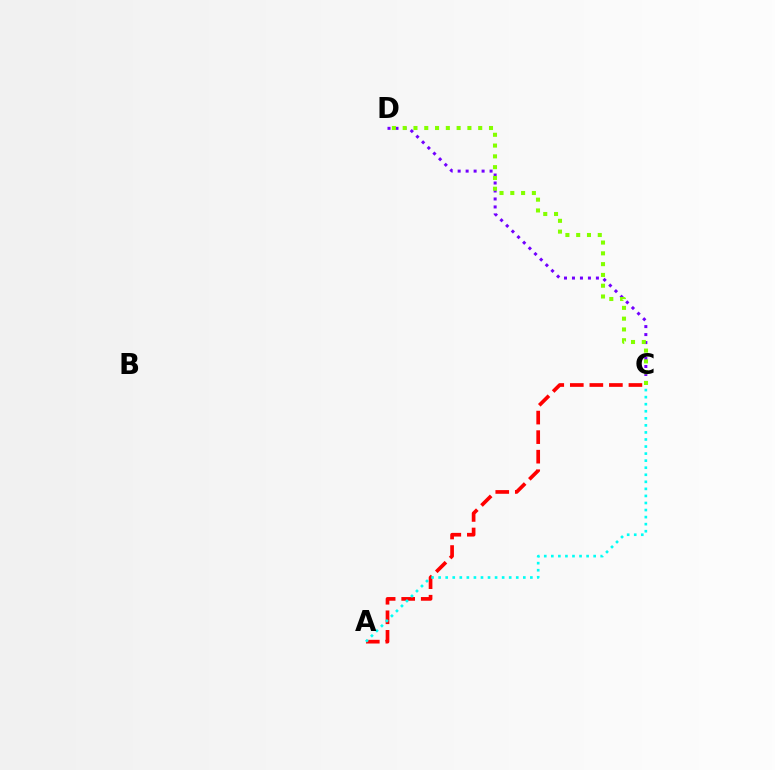{('C', 'D'): [{'color': '#7200ff', 'line_style': 'dotted', 'thickness': 2.17}, {'color': '#84ff00', 'line_style': 'dotted', 'thickness': 2.93}], ('A', 'C'): [{'color': '#ff0000', 'line_style': 'dashed', 'thickness': 2.65}, {'color': '#00fff6', 'line_style': 'dotted', 'thickness': 1.92}]}